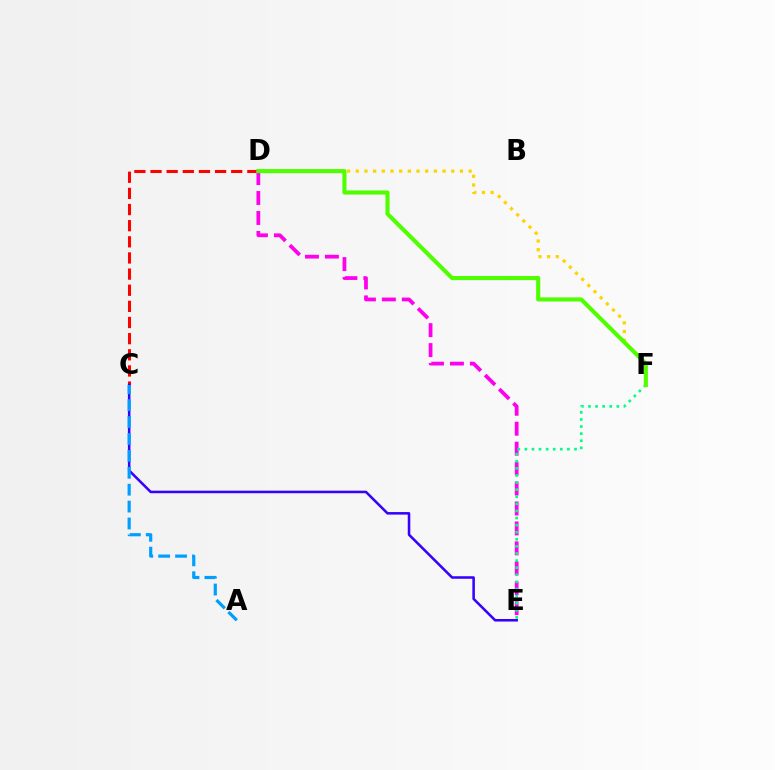{('C', 'D'): [{'color': '#ff0000', 'line_style': 'dashed', 'thickness': 2.19}], ('C', 'E'): [{'color': '#3700ff', 'line_style': 'solid', 'thickness': 1.83}], ('A', 'C'): [{'color': '#009eff', 'line_style': 'dashed', 'thickness': 2.3}], ('D', 'F'): [{'color': '#ffd500', 'line_style': 'dotted', 'thickness': 2.36}, {'color': '#4fff00', 'line_style': 'solid', 'thickness': 2.95}], ('D', 'E'): [{'color': '#ff00ed', 'line_style': 'dashed', 'thickness': 2.71}], ('E', 'F'): [{'color': '#00ff86', 'line_style': 'dotted', 'thickness': 1.93}]}